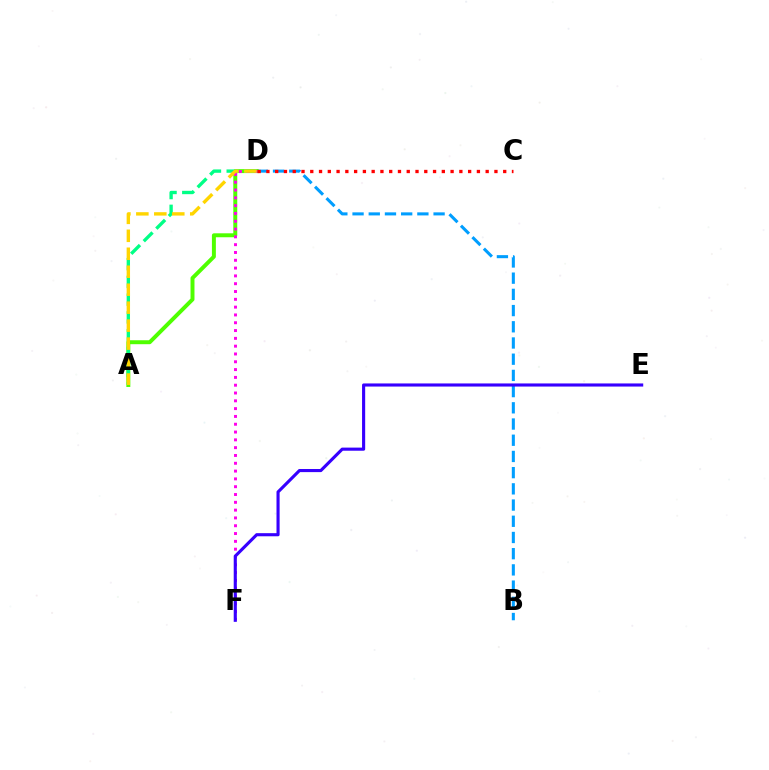{('B', 'D'): [{'color': '#009eff', 'line_style': 'dashed', 'thickness': 2.2}], ('A', 'D'): [{'color': '#4fff00', 'line_style': 'solid', 'thickness': 2.85}, {'color': '#00ff86', 'line_style': 'dashed', 'thickness': 2.41}, {'color': '#ffd500', 'line_style': 'dashed', 'thickness': 2.44}], ('D', 'F'): [{'color': '#ff00ed', 'line_style': 'dotted', 'thickness': 2.12}], ('C', 'D'): [{'color': '#ff0000', 'line_style': 'dotted', 'thickness': 2.38}], ('E', 'F'): [{'color': '#3700ff', 'line_style': 'solid', 'thickness': 2.25}]}